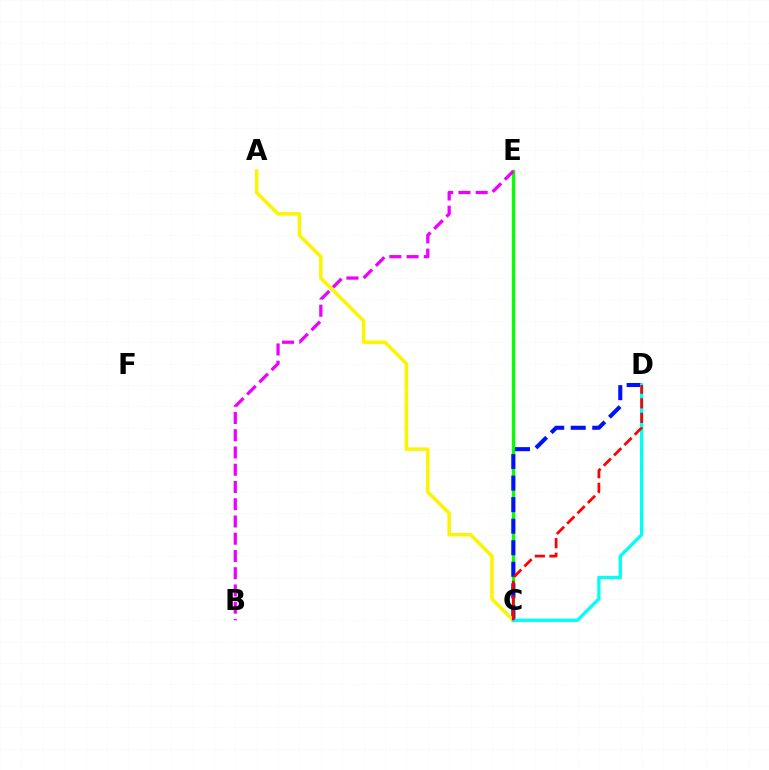{('C', 'E'): [{'color': '#08ff00', 'line_style': 'solid', 'thickness': 2.4}], ('C', 'D'): [{'color': '#0010ff', 'line_style': 'dashed', 'thickness': 2.93}, {'color': '#00fff6', 'line_style': 'solid', 'thickness': 2.39}, {'color': '#ff0000', 'line_style': 'dashed', 'thickness': 1.98}], ('A', 'C'): [{'color': '#fcf500', 'line_style': 'solid', 'thickness': 2.53}], ('B', 'E'): [{'color': '#ee00ff', 'line_style': 'dashed', 'thickness': 2.34}]}